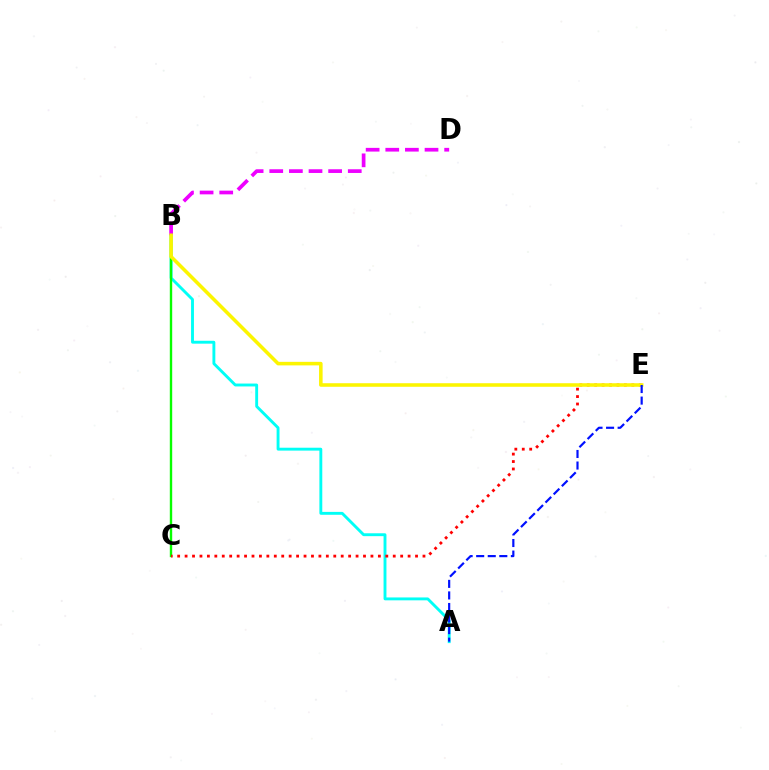{('A', 'B'): [{'color': '#00fff6', 'line_style': 'solid', 'thickness': 2.08}], ('B', 'C'): [{'color': '#08ff00', 'line_style': 'solid', 'thickness': 1.72}], ('C', 'E'): [{'color': '#ff0000', 'line_style': 'dotted', 'thickness': 2.02}], ('B', 'D'): [{'color': '#ee00ff', 'line_style': 'dashed', 'thickness': 2.67}], ('B', 'E'): [{'color': '#fcf500', 'line_style': 'solid', 'thickness': 2.56}], ('A', 'E'): [{'color': '#0010ff', 'line_style': 'dashed', 'thickness': 1.57}]}